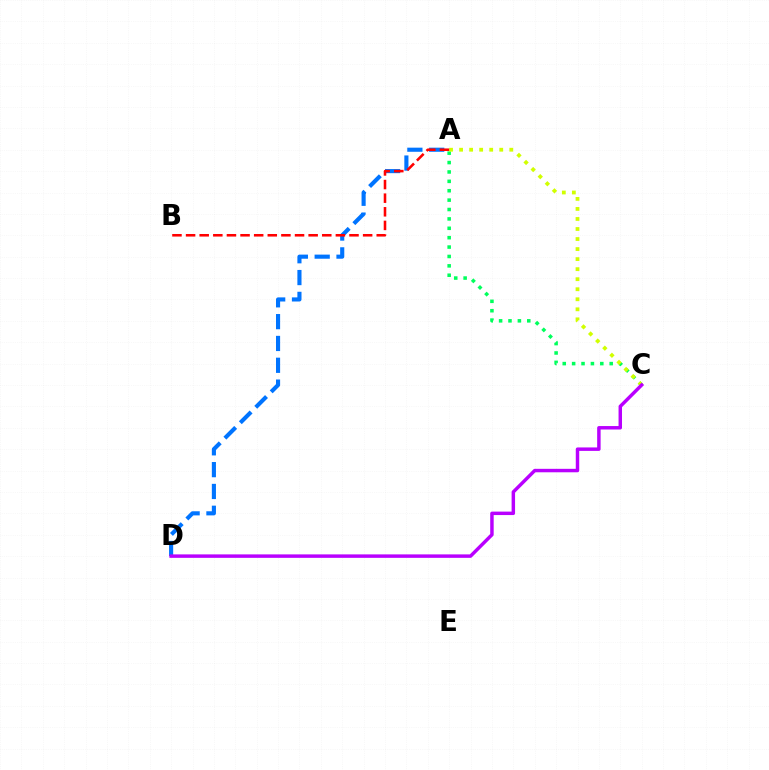{('A', 'D'): [{'color': '#0074ff', 'line_style': 'dashed', 'thickness': 2.96}], ('A', 'C'): [{'color': '#00ff5c', 'line_style': 'dotted', 'thickness': 2.55}, {'color': '#d1ff00', 'line_style': 'dotted', 'thickness': 2.73}], ('A', 'B'): [{'color': '#ff0000', 'line_style': 'dashed', 'thickness': 1.85}], ('C', 'D'): [{'color': '#b900ff', 'line_style': 'solid', 'thickness': 2.49}]}